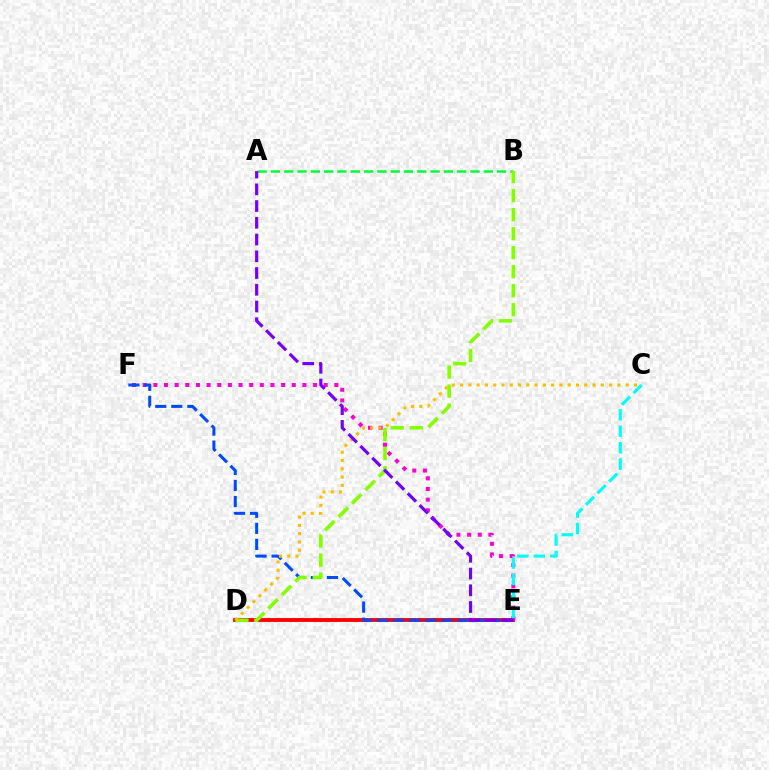{('A', 'B'): [{'color': '#00ff39', 'line_style': 'dashed', 'thickness': 1.81}], ('D', 'E'): [{'color': '#ff0000', 'line_style': 'solid', 'thickness': 2.77}], ('E', 'F'): [{'color': '#ff00cf', 'line_style': 'dotted', 'thickness': 2.89}, {'color': '#004bff', 'line_style': 'dashed', 'thickness': 2.18}], ('B', 'D'): [{'color': '#84ff00', 'line_style': 'dashed', 'thickness': 2.58}], ('C', 'D'): [{'color': '#ffbd00', 'line_style': 'dotted', 'thickness': 2.25}], ('C', 'E'): [{'color': '#00fff6', 'line_style': 'dashed', 'thickness': 2.23}], ('A', 'E'): [{'color': '#7200ff', 'line_style': 'dashed', 'thickness': 2.27}]}